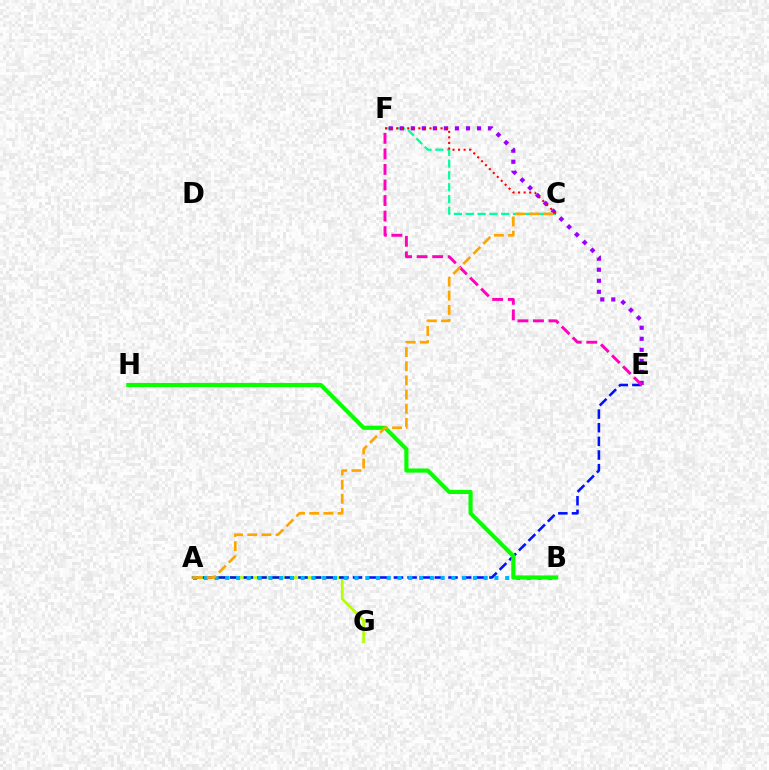{('C', 'F'): [{'color': '#00ff9d', 'line_style': 'dashed', 'thickness': 1.61}, {'color': '#ff0000', 'line_style': 'dotted', 'thickness': 1.51}], ('A', 'G'): [{'color': '#b3ff00', 'line_style': 'solid', 'thickness': 1.92}], ('E', 'F'): [{'color': '#9b00ff', 'line_style': 'dotted', 'thickness': 3.0}, {'color': '#ff00bd', 'line_style': 'dashed', 'thickness': 2.11}], ('A', 'E'): [{'color': '#0010ff', 'line_style': 'dashed', 'thickness': 1.85}], ('A', 'B'): [{'color': '#00b5ff', 'line_style': 'dotted', 'thickness': 2.92}], ('B', 'H'): [{'color': '#08ff00', 'line_style': 'solid', 'thickness': 2.99}], ('A', 'C'): [{'color': '#ffa500', 'line_style': 'dashed', 'thickness': 1.93}]}